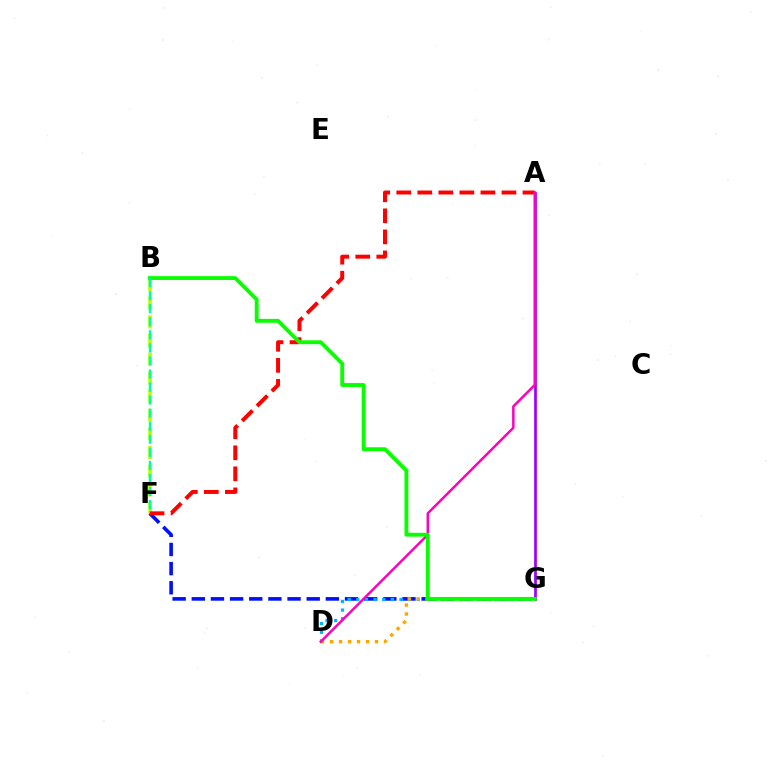{('F', 'G'): [{'color': '#0010ff', 'line_style': 'dashed', 'thickness': 2.6}], ('D', 'G'): [{'color': '#00b5ff', 'line_style': 'dotted', 'thickness': 2.35}, {'color': '#ffa500', 'line_style': 'dotted', 'thickness': 2.44}], ('B', 'F'): [{'color': '#b3ff00', 'line_style': 'dashed', 'thickness': 2.54}, {'color': '#00ff9d', 'line_style': 'dashed', 'thickness': 1.77}], ('A', 'F'): [{'color': '#ff0000', 'line_style': 'dashed', 'thickness': 2.86}], ('A', 'G'): [{'color': '#9b00ff', 'line_style': 'solid', 'thickness': 1.94}], ('A', 'D'): [{'color': '#ff00bd', 'line_style': 'solid', 'thickness': 1.79}], ('B', 'G'): [{'color': '#08ff00', 'line_style': 'solid', 'thickness': 2.77}]}